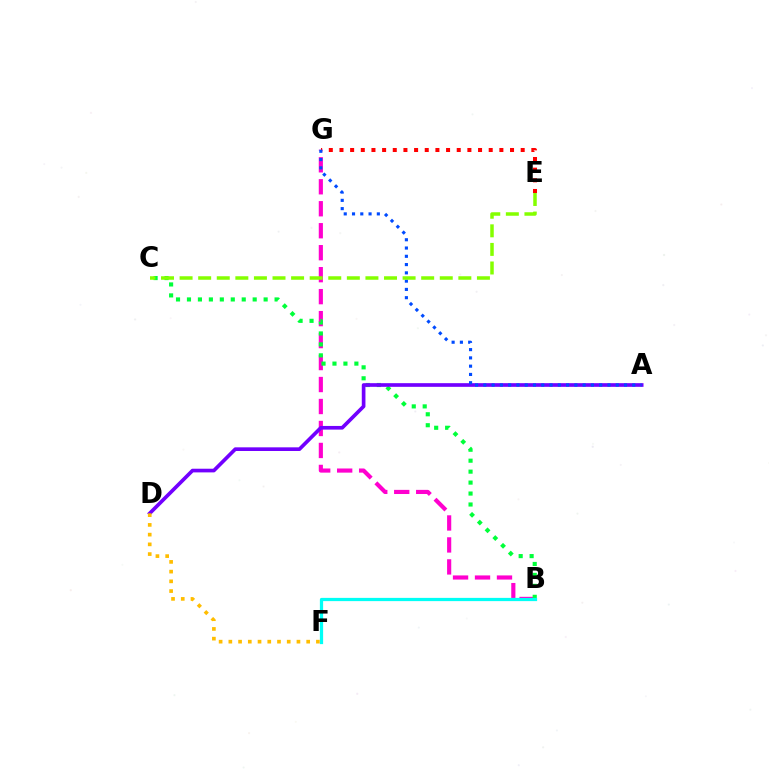{('B', 'G'): [{'color': '#ff00cf', 'line_style': 'dashed', 'thickness': 2.99}], ('B', 'C'): [{'color': '#00ff39', 'line_style': 'dotted', 'thickness': 2.98}], ('B', 'F'): [{'color': '#00fff6', 'line_style': 'solid', 'thickness': 2.33}], ('A', 'D'): [{'color': '#7200ff', 'line_style': 'solid', 'thickness': 2.64}], ('D', 'F'): [{'color': '#ffbd00', 'line_style': 'dotted', 'thickness': 2.64}], ('E', 'G'): [{'color': '#ff0000', 'line_style': 'dotted', 'thickness': 2.9}], ('A', 'G'): [{'color': '#004bff', 'line_style': 'dotted', 'thickness': 2.25}], ('C', 'E'): [{'color': '#84ff00', 'line_style': 'dashed', 'thickness': 2.52}]}